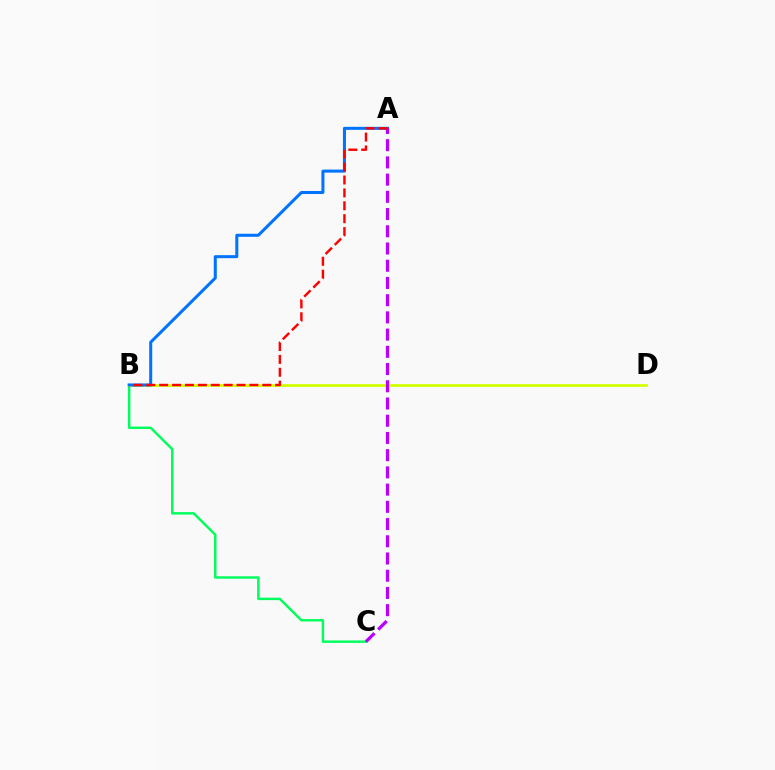{('B', 'C'): [{'color': '#00ff5c', 'line_style': 'solid', 'thickness': 1.76}], ('B', 'D'): [{'color': '#d1ff00', 'line_style': 'solid', 'thickness': 1.97}], ('A', 'B'): [{'color': '#0074ff', 'line_style': 'solid', 'thickness': 2.18}, {'color': '#ff0000', 'line_style': 'dashed', 'thickness': 1.75}], ('A', 'C'): [{'color': '#b900ff', 'line_style': 'dashed', 'thickness': 2.34}]}